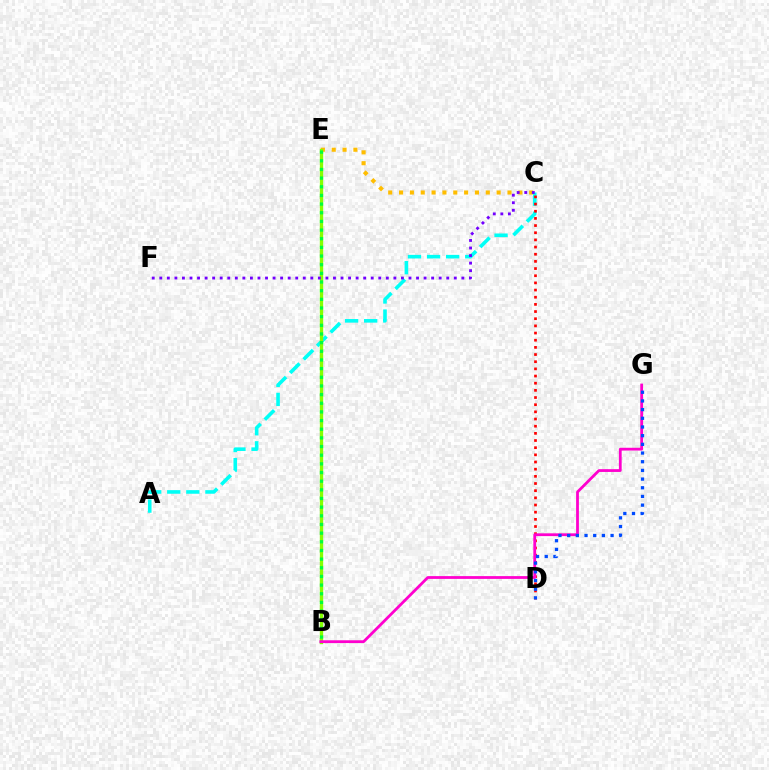{('A', 'C'): [{'color': '#00fff6', 'line_style': 'dashed', 'thickness': 2.59}], ('C', 'D'): [{'color': '#ff0000', 'line_style': 'dotted', 'thickness': 1.95}], ('C', 'E'): [{'color': '#ffbd00', 'line_style': 'dotted', 'thickness': 2.95}], ('B', 'E'): [{'color': '#84ff00', 'line_style': 'solid', 'thickness': 2.4}, {'color': '#00ff39', 'line_style': 'dotted', 'thickness': 2.35}], ('B', 'G'): [{'color': '#ff00cf', 'line_style': 'solid', 'thickness': 2.0}], ('C', 'F'): [{'color': '#7200ff', 'line_style': 'dotted', 'thickness': 2.05}], ('D', 'G'): [{'color': '#004bff', 'line_style': 'dotted', 'thickness': 2.36}]}